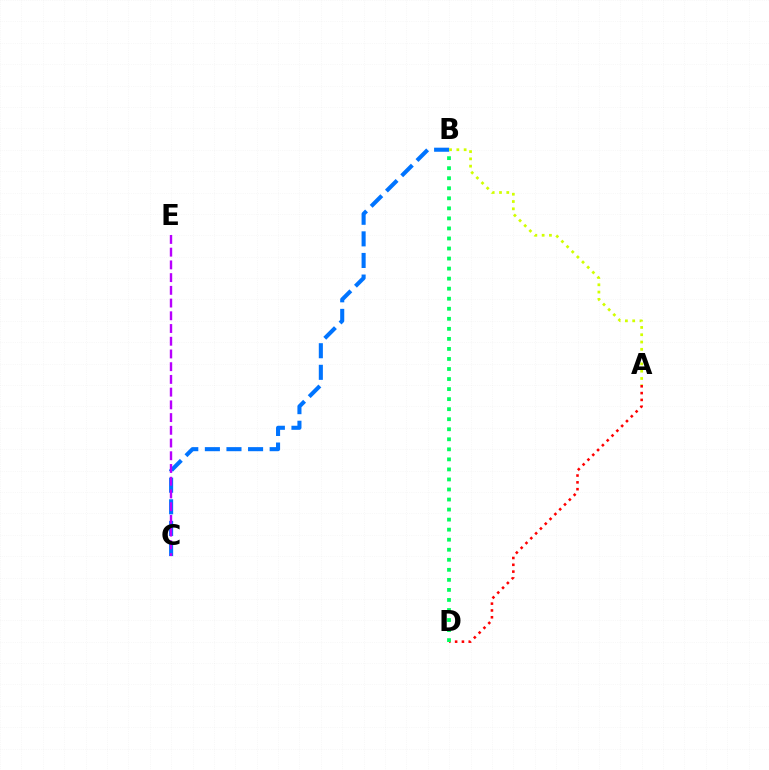{('B', 'C'): [{'color': '#0074ff', 'line_style': 'dashed', 'thickness': 2.93}], ('C', 'E'): [{'color': '#b900ff', 'line_style': 'dashed', 'thickness': 1.73}], ('A', 'D'): [{'color': '#ff0000', 'line_style': 'dotted', 'thickness': 1.85}], ('B', 'D'): [{'color': '#00ff5c', 'line_style': 'dotted', 'thickness': 2.73}], ('A', 'B'): [{'color': '#d1ff00', 'line_style': 'dotted', 'thickness': 1.98}]}